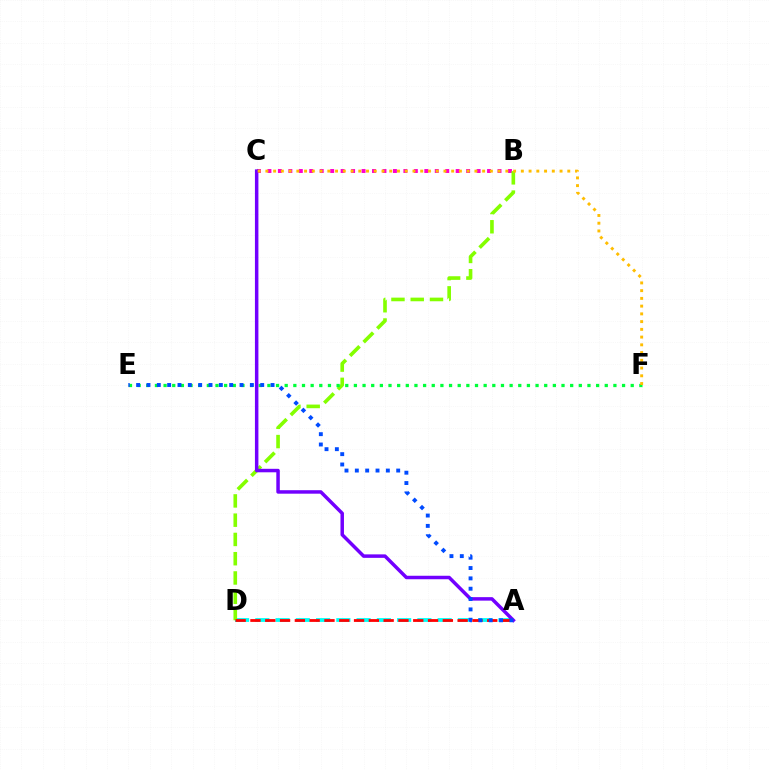{('A', 'D'): [{'color': '#00fff6', 'line_style': 'dashed', 'thickness': 2.75}, {'color': '#ff0000', 'line_style': 'dashed', 'thickness': 2.01}], ('B', 'C'): [{'color': '#ff00cf', 'line_style': 'dotted', 'thickness': 2.84}], ('B', 'D'): [{'color': '#84ff00', 'line_style': 'dashed', 'thickness': 2.62}], ('E', 'F'): [{'color': '#00ff39', 'line_style': 'dotted', 'thickness': 2.35}], ('A', 'C'): [{'color': '#7200ff', 'line_style': 'solid', 'thickness': 2.51}], ('C', 'F'): [{'color': '#ffbd00', 'line_style': 'dotted', 'thickness': 2.1}], ('A', 'E'): [{'color': '#004bff', 'line_style': 'dotted', 'thickness': 2.81}]}